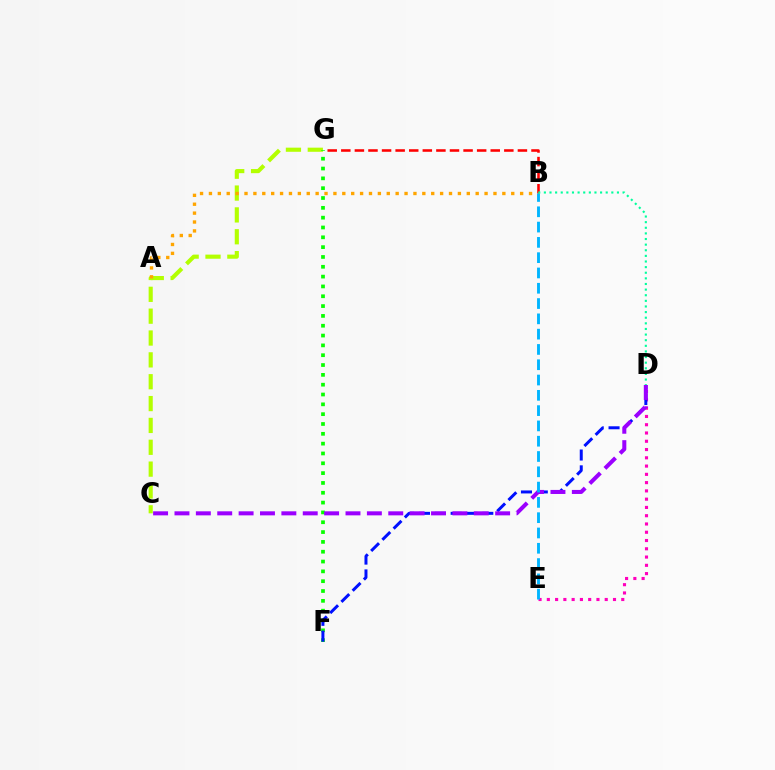{('C', 'G'): [{'color': '#b3ff00', 'line_style': 'dashed', 'thickness': 2.97}], ('A', 'B'): [{'color': '#ffa500', 'line_style': 'dotted', 'thickness': 2.42}], ('D', 'E'): [{'color': '#ff00bd', 'line_style': 'dotted', 'thickness': 2.25}], ('F', 'G'): [{'color': '#08ff00', 'line_style': 'dotted', 'thickness': 2.67}], ('D', 'F'): [{'color': '#0010ff', 'line_style': 'dashed', 'thickness': 2.15}], ('C', 'D'): [{'color': '#9b00ff', 'line_style': 'dashed', 'thickness': 2.9}], ('B', 'G'): [{'color': '#ff0000', 'line_style': 'dashed', 'thickness': 1.85}], ('B', 'E'): [{'color': '#00b5ff', 'line_style': 'dashed', 'thickness': 2.08}], ('B', 'D'): [{'color': '#00ff9d', 'line_style': 'dotted', 'thickness': 1.53}]}